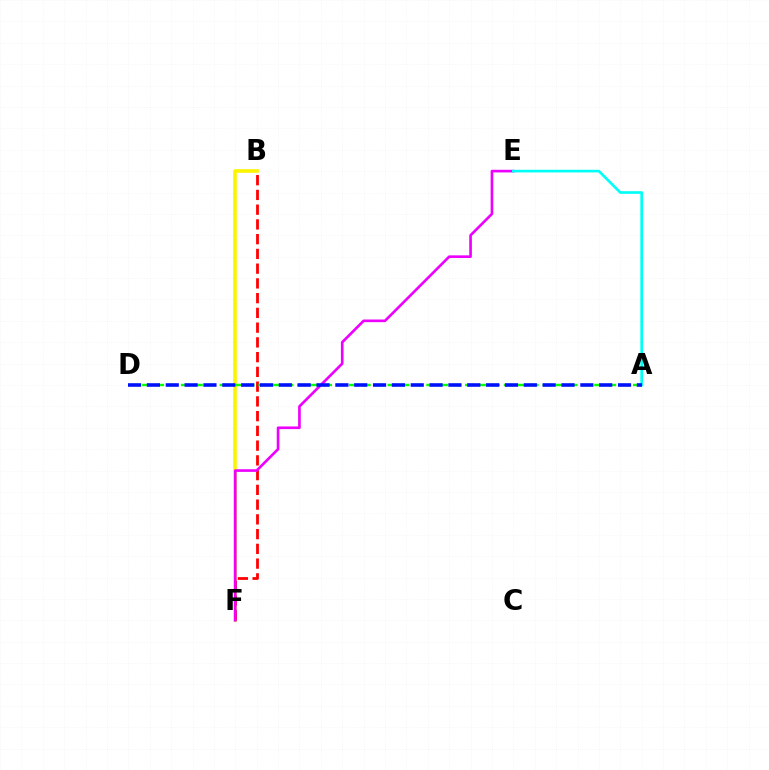{('B', 'F'): [{'color': '#fcf500', 'line_style': 'solid', 'thickness': 2.59}, {'color': '#ff0000', 'line_style': 'dashed', 'thickness': 2.0}], ('E', 'F'): [{'color': '#ee00ff', 'line_style': 'solid', 'thickness': 1.91}], ('A', 'E'): [{'color': '#00fff6', 'line_style': 'solid', 'thickness': 1.91}], ('A', 'D'): [{'color': '#08ff00', 'line_style': 'dashed', 'thickness': 1.75}, {'color': '#0010ff', 'line_style': 'dashed', 'thickness': 2.56}]}